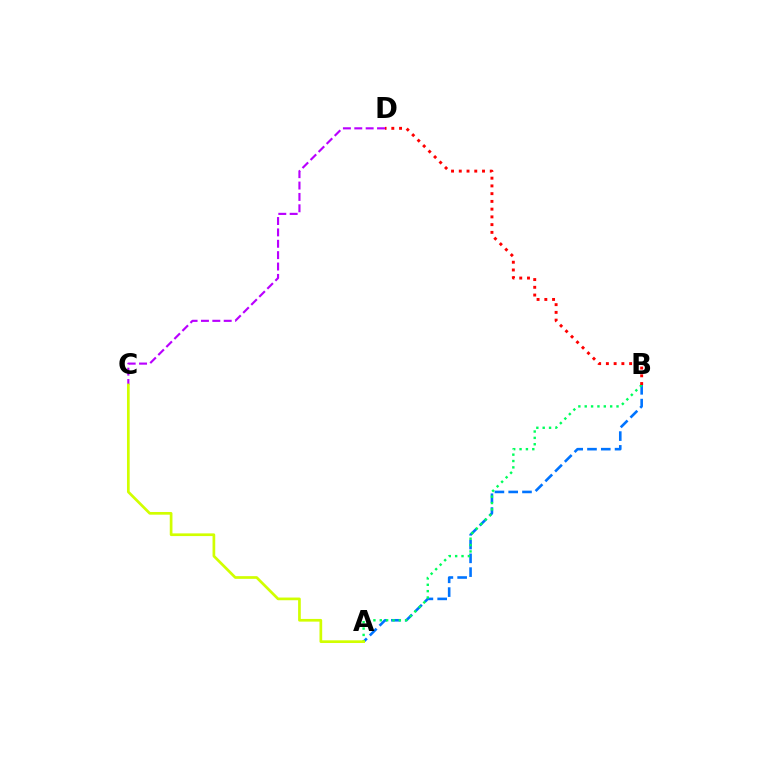{('C', 'D'): [{'color': '#b900ff', 'line_style': 'dashed', 'thickness': 1.55}], ('A', 'B'): [{'color': '#0074ff', 'line_style': 'dashed', 'thickness': 1.87}, {'color': '#00ff5c', 'line_style': 'dotted', 'thickness': 1.73}], ('A', 'C'): [{'color': '#d1ff00', 'line_style': 'solid', 'thickness': 1.94}], ('B', 'D'): [{'color': '#ff0000', 'line_style': 'dotted', 'thickness': 2.1}]}